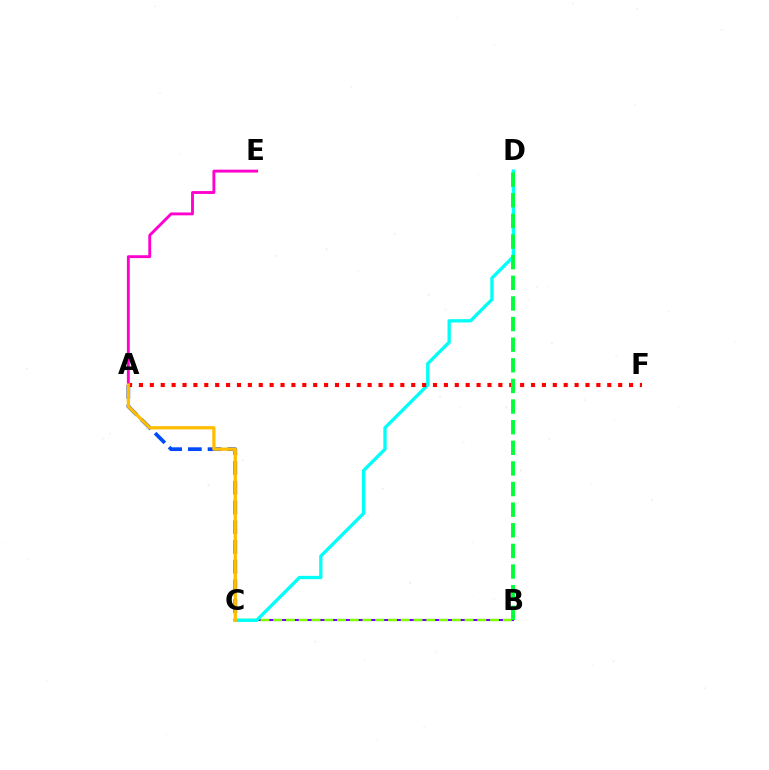{('B', 'C'): [{'color': '#7200ff', 'line_style': 'solid', 'thickness': 1.51}, {'color': '#84ff00', 'line_style': 'dashed', 'thickness': 1.73}], ('A', 'C'): [{'color': '#004bff', 'line_style': 'dashed', 'thickness': 2.68}, {'color': '#ffbd00', 'line_style': 'solid', 'thickness': 2.34}], ('C', 'D'): [{'color': '#00fff6', 'line_style': 'solid', 'thickness': 2.39}], ('A', 'F'): [{'color': '#ff0000', 'line_style': 'dotted', 'thickness': 2.96}], ('B', 'D'): [{'color': '#00ff39', 'line_style': 'dashed', 'thickness': 2.8}], ('A', 'E'): [{'color': '#ff00cf', 'line_style': 'solid', 'thickness': 2.06}]}